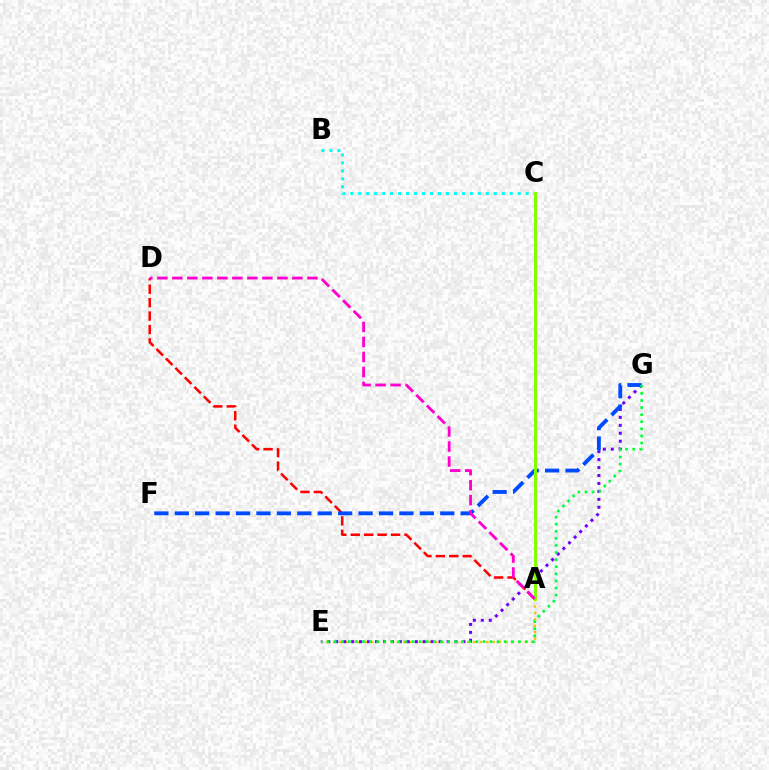{('A', 'E'): [{'color': '#ffbd00', 'line_style': 'dotted', 'thickness': 1.74}], ('E', 'G'): [{'color': '#7200ff', 'line_style': 'dotted', 'thickness': 2.16}, {'color': '#00ff39', 'line_style': 'dotted', 'thickness': 1.92}], ('A', 'D'): [{'color': '#ff0000', 'line_style': 'dashed', 'thickness': 1.82}, {'color': '#ff00cf', 'line_style': 'dashed', 'thickness': 2.04}], ('F', 'G'): [{'color': '#004bff', 'line_style': 'dashed', 'thickness': 2.77}], ('B', 'C'): [{'color': '#00fff6', 'line_style': 'dotted', 'thickness': 2.17}], ('A', 'C'): [{'color': '#84ff00', 'line_style': 'solid', 'thickness': 2.2}]}